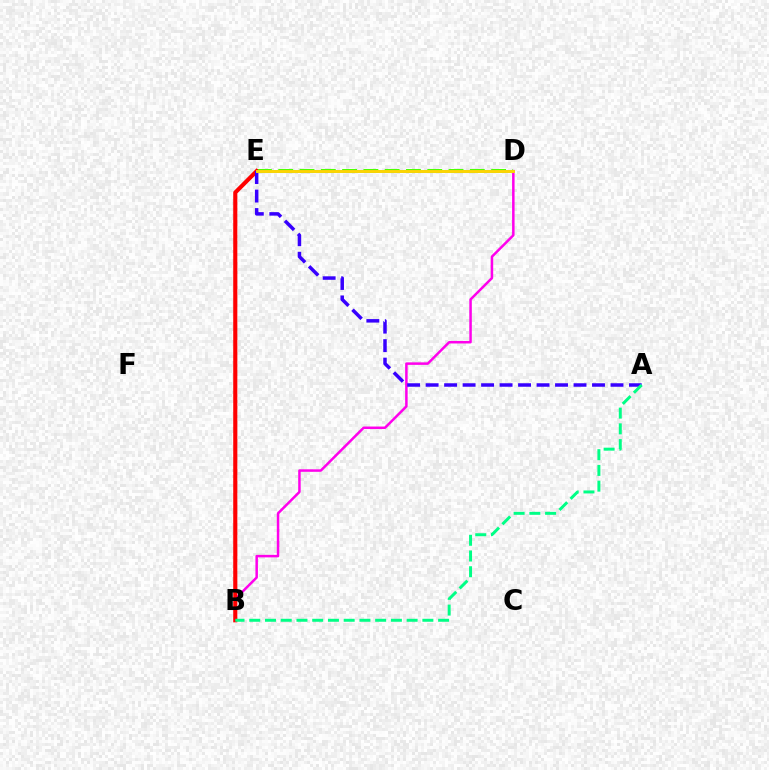{('B', 'D'): [{'color': '#ff00ed', 'line_style': 'solid', 'thickness': 1.8}], ('D', 'E'): [{'color': '#4fff00', 'line_style': 'dashed', 'thickness': 2.89}, {'color': '#009eff', 'line_style': 'solid', 'thickness': 1.86}, {'color': '#ffd500', 'line_style': 'solid', 'thickness': 2.1}], ('B', 'E'): [{'color': '#ff0000', 'line_style': 'solid', 'thickness': 2.96}], ('A', 'E'): [{'color': '#3700ff', 'line_style': 'dashed', 'thickness': 2.51}], ('A', 'B'): [{'color': '#00ff86', 'line_style': 'dashed', 'thickness': 2.14}]}